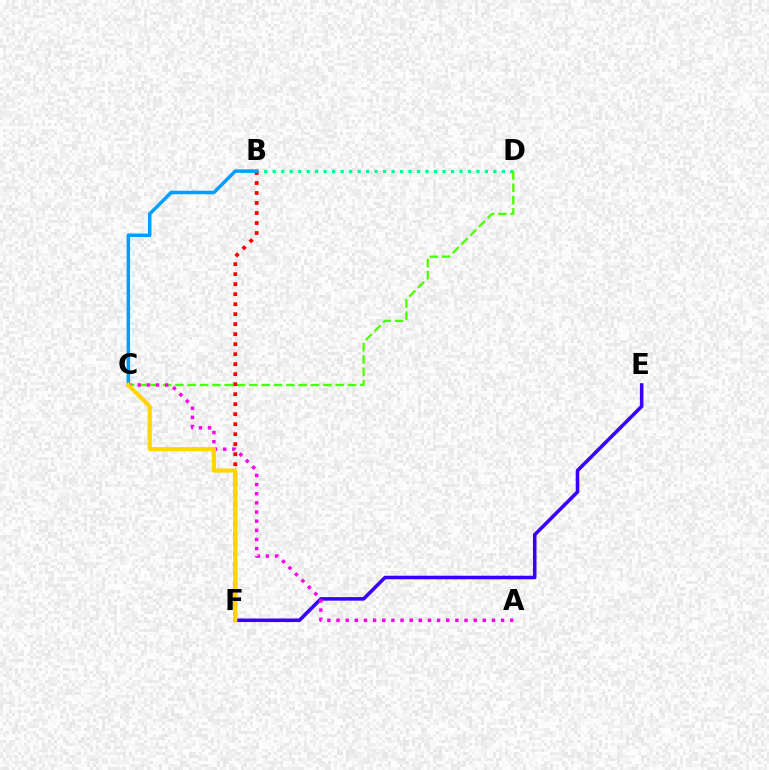{('B', 'D'): [{'color': '#00ff86', 'line_style': 'dotted', 'thickness': 2.31}], ('E', 'F'): [{'color': '#3700ff', 'line_style': 'solid', 'thickness': 2.56}], ('C', 'D'): [{'color': '#4fff00', 'line_style': 'dashed', 'thickness': 1.68}], ('A', 'C'): [{'color': '#ff00ed', 'line_style': 'dotted', 'thickness': 2.48}], ('B', 'F'): [{'color': '#ff0000', 'line_style': 'dotted', 'thickness': 2.72}], ('B', 'C'): [{'color': '#009eff', 'line_style': 'solid', 'thickness': 2.51}], ('C', 'F'): [{'color': '#ffd500', 'line_style': 'solid', 'thickness': 2.97}]}